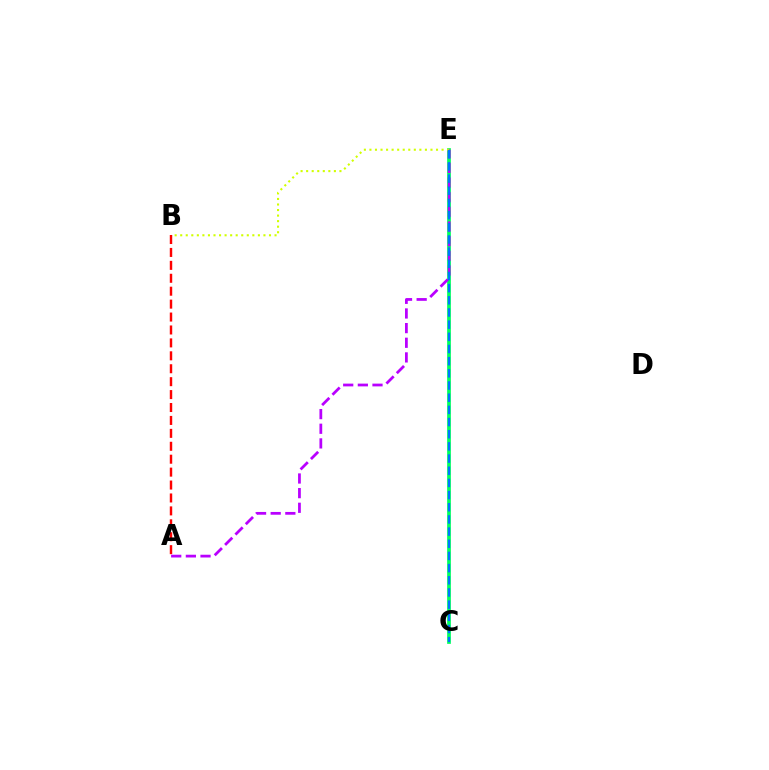{('C', 'E'): [{'color': '#00ff5c', 'line_style': 'solid', 'thickness': 2.68}, {'color': '#0074ff', 'line_style': 'dashed', 'thickness': 1.65}], ('B', 'E'): [{'color': '#d1ff00', 'line_style': 'dotted', 'thickness': 1.51}], ('A', 'B'): [{'color': '#ff0000', 'line_style': 'dashed', 'thickness': 1.76}], ('A', 'E'): [{'color': '#b900ff', 'line_style': 'dashed', 'thickness': 1.99}]}